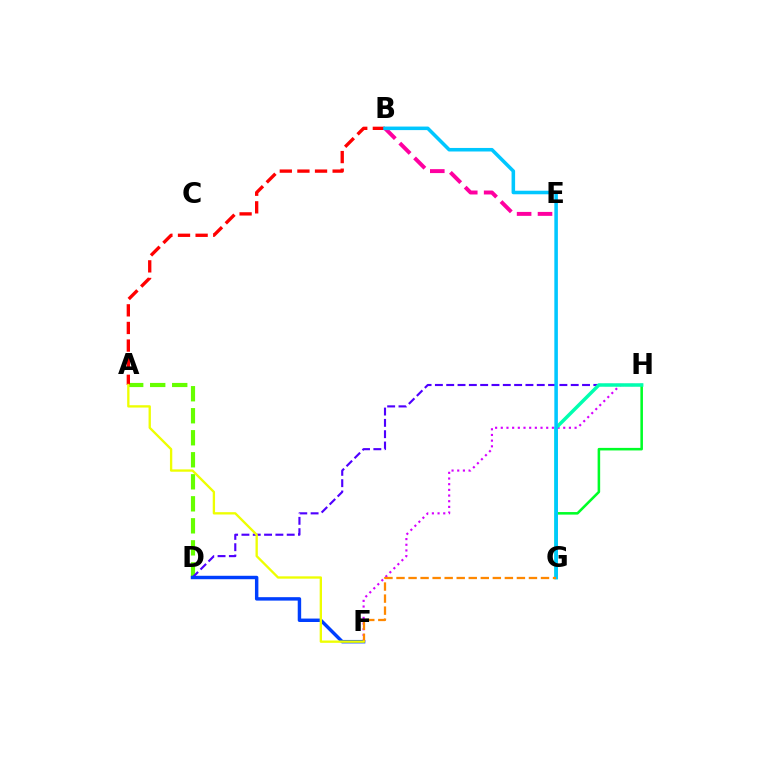{('B', 'E'): [{'color': '#ff00a0', 'line_style': 'dashed', 'thickness': 2.84}], ('A', 'D'): [{'color': '#66ff00', 'line_style': 'dashed', 'thickness': 2.99}], ('D', 'H'): [{'color': '#4f00ff', 'line_style': 'dashed', 'thickness': 1.54}], ('F', 'H'): [{'color': '#d600ff', 'line_style': 'dotted', 'thickness': 1.54}], ('G', 'H'): [{'color': '#00ff27', 'line_style': 'solid', 'thickness': 1.84}, {'color': '#00ffaf', 'line_style': 'solid', 'thickness': 2.5}], ('D', 'F'): [{'color': '#003fff', 'line_style': 'solid', 'thickness': 2.47}], ('A', 'B'): [{'color': '#ff0000', 'line_style': 'dashed', 'thickness': 2.39}], ('B', 'G'): [{'color': '#00c7ff', 'line_style': 'solid', 'thickness': 2.55}], ('F', 'G'): [{'color': '#ff8800', 'line_style': 'dashed', 'thickness': 1.64}], ('A', 'F'): [{'color': '#eeff00', 'line_style': 'solid', 'thickness': 1.68}]}